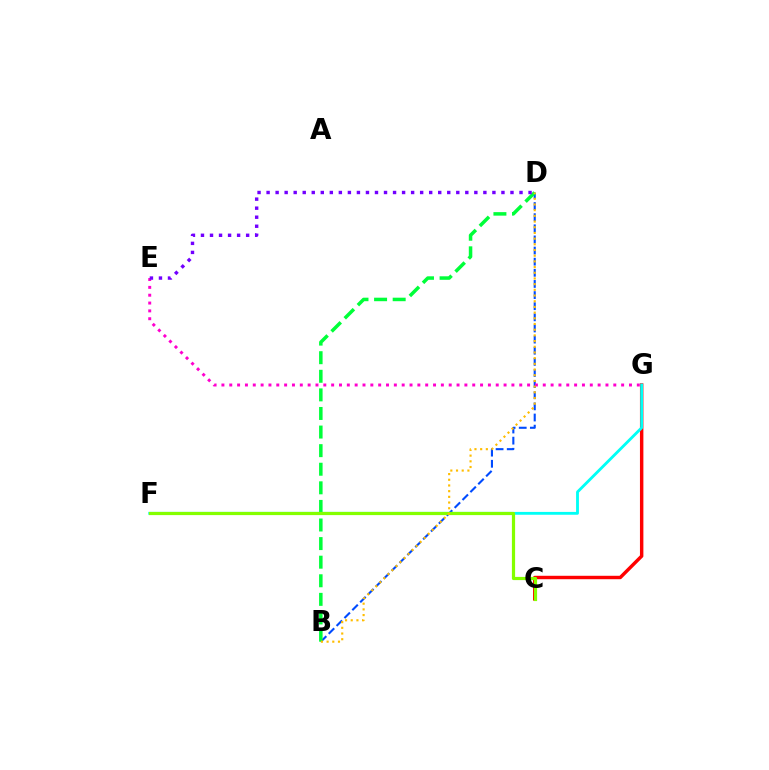{('B', 'D'): [{'color': '#004bff', 'line_style': 'dashed', 'thickness': 1.51}, {'color': '#00ff39', 'line_style': 'dashed', 'thickness': 2.53}, {'color': '#ffbd00', 'line_style': 'dotted', 'thickness': 1.55}], ('C', 'G'): [{'color': '#ff0000', 'line_style': 'solid', 'thickness': 2.47}], ('F', 'G'): [{'color': '#00fff6', 'line_style': 'solid', 'thickness': 2.04}], ('E', 'G'): [{'color': '#ff00cf', 'line_style': 'dotted', 'thickness': 2.13}], ('C', 'F'): [{'color': '#84ff00', 'line_style': 'solid', 'thickness': 2.3}], ('D', 'E'): [{'color': '#7200ff', 'line_style': 'dotted', 'thickness': 2.45}]}